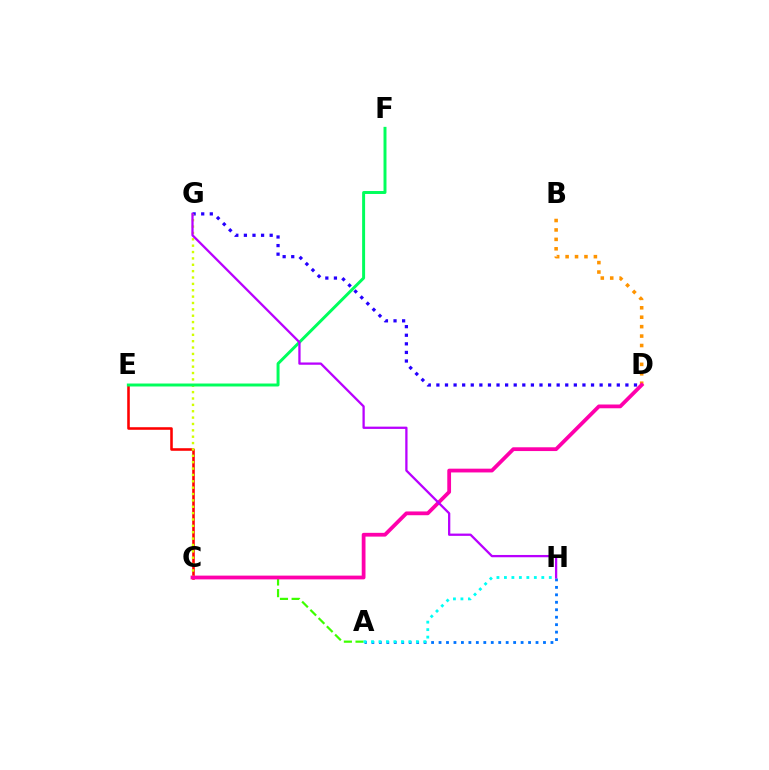{('C', 'E'): [{'color': '#ff0000', 'line_style': 'solid', 'thickness': 1.85}], ('B', 'D'): [{'color': '#ff9400', 'line_style': 'dotted', 'thickness': 2.56}], ('D', 'G'): [{'color': '#2500ff', 'line_style': 'dotted', 'thickness': 2.33}], ('C', 'G'): [{'color': '#d1ff00', 'line_style': 'dotted', 'thickness': 1.73}], ('E', 'F'): [{'color': '#00ff5c', 'line_style': 'solid', 'thickness': 2.13}], ('A', 'H'): [{'color': '#0074ff', 'line_style': 'dotted', 'thickness': 2.03}, {'color': '#00fff6', 'line_style': 'dotted', 'thickness': 2.03}], ('A', 'C'): [{'color': '#3dff00', 'line_style': 'dashed', 'thickness': 1.58}], ('C', 'D'): [{'color': '#ff00ac', 'line_style': 'solid', 'thickness': 2.72}], ('G', 'H'): [{'color': '#b900ff', 'line_style': 'solid', 'thickness': 1.64}]}